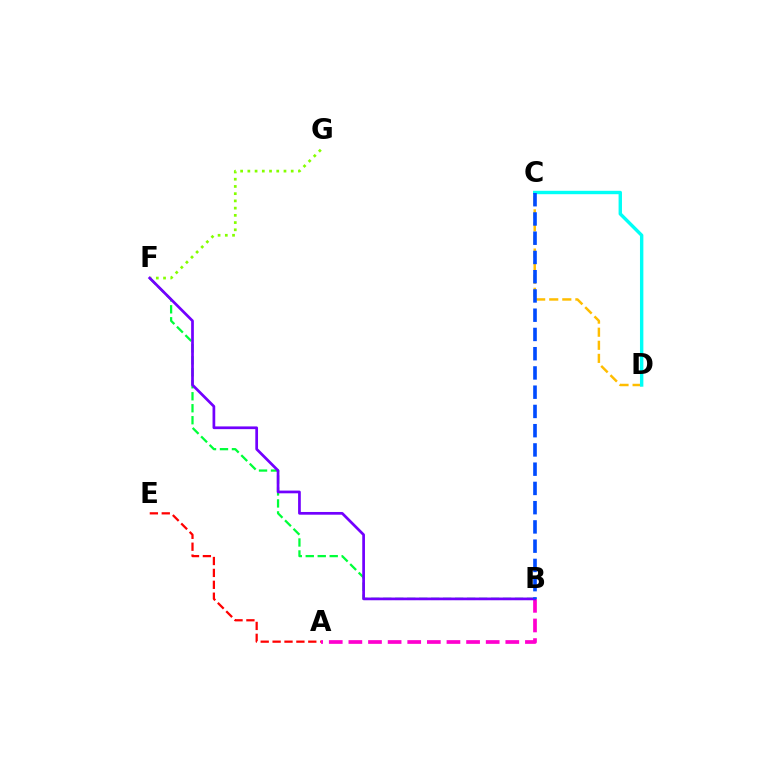{('F', 'G'): [{'color': '#84ff00', 'line_style': 'dotted', 'thickness': 1.96}], ('A', 'B'): [{'color': '#ff00cf', 'line_style': 'dashed', 'thickness': 2.66}], ('A', 'E'): [{'color': '#ff0000', 'line_style': 'dashed', 'thickness': 1.62}], ('C', 'D'): [{'color': '#ffbd00', 'line_style': 'dashed', 'thickness': 1.78}, {'color': '#00fff6', 'line_style': 'solid', 'thickness': 2.45}], ('B', 'F'): [{'color': '#00ff39', 'line_style': 'dashed', 'thickness': 1.63}, {'color': '#7200ff', 'line_style': 'solid', 'thickness': 1.96}], ('B', 'C'): [{'color': '#004bff', 'line_style': 'dashed', 'thickness': 2.61}]}